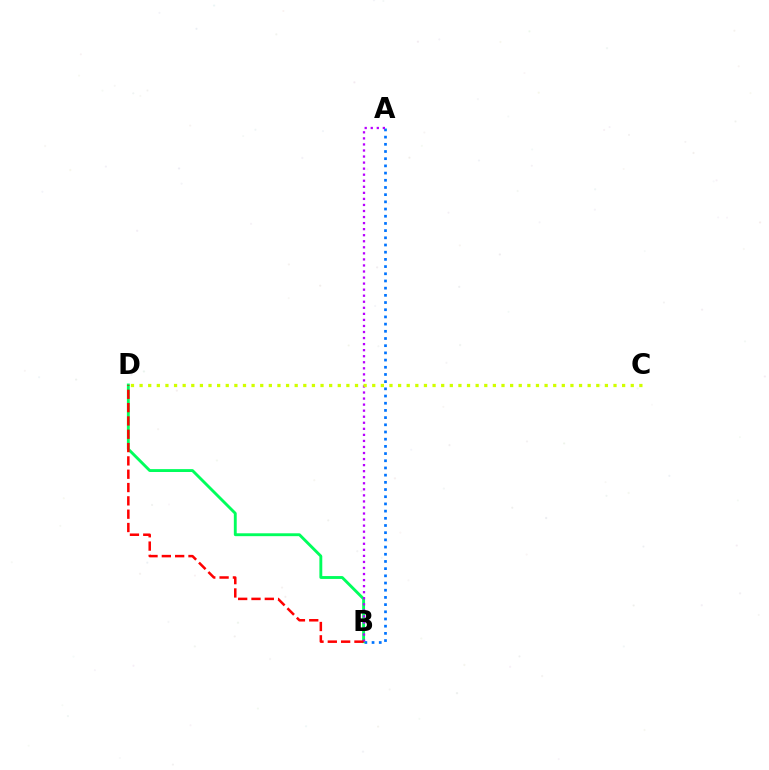{('A', 'B'): [{'color': '#0074ff', 'line_style': 'dotted', 'thickness': 1.95}, {'color': '#b900ff', 'line_style': 'dotted', 'thickness': 1.64}], ('B', 'D'): [{'color': '#00ff5c', 'line_style': 'solid', 'thickness': 2.07}, {'color': '#ff0000', 'line_style': 'dashed', 'thickness': 1.81}], ('C', 'D'): [{'color': '#d1ff00', 'line_style': 'dotted', 'thickness': 2.34}]}